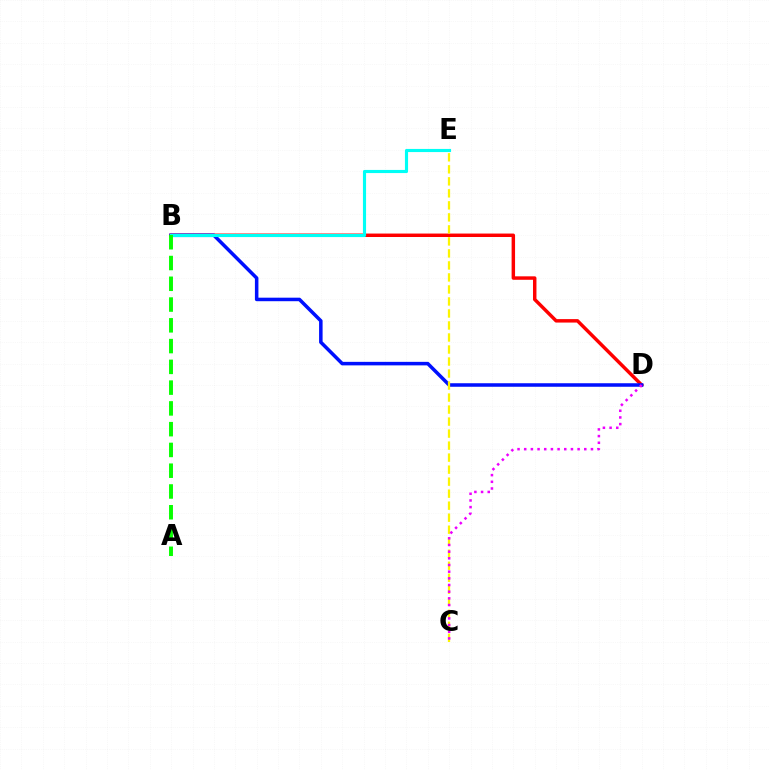{('B', 'D'): [{'color': '#ff0000', 'line_style': 'solid', 'thickness': 2.49}, {'color': '#0010ff', 'line_style': 'solid', 'thickness': 2.54}], ('B', 'E'): [{'color': '#00fff6', 'line_style': 'solid', 'thickness': 2.26}], ('C', 'E'): [{'color': '#fcf500', 'line_style': 'dashed', 'thickness': 1.63}], ('C', 'D'): [{'color': '#ee00ff', 'line_style': 'dotted', 'thickness': 1.81}], ('A', 'B'): [{'color': '#08ff00', 'line_style': 'dashed', 'thickness': 2.82}]}